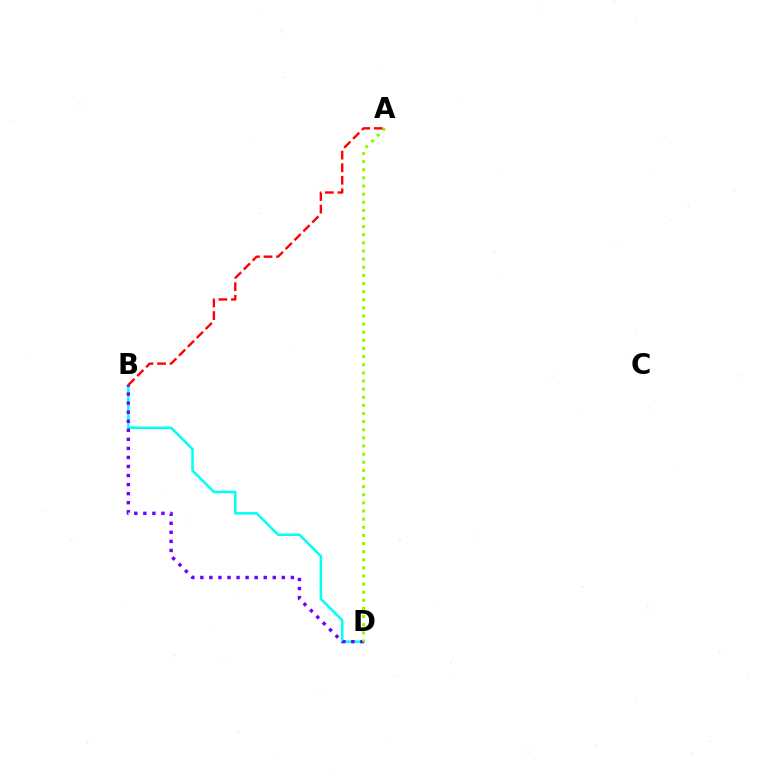{('B', 'D'): [{'color': '#00fff6', 'line_style': 'solid', 'thickness': 1.8}, {'color': '#7200ff', 'line_style': 'dotted', 'thickness': 2.46}], ('A', 'D'): [{'color': '#84ff00', 'line_style': 'dotted', 'thickness': 2.21}], ('A', 'B'): [{'color': '#ff0000', 'line_style': 'dashed', 'thickness': 1.71}]}